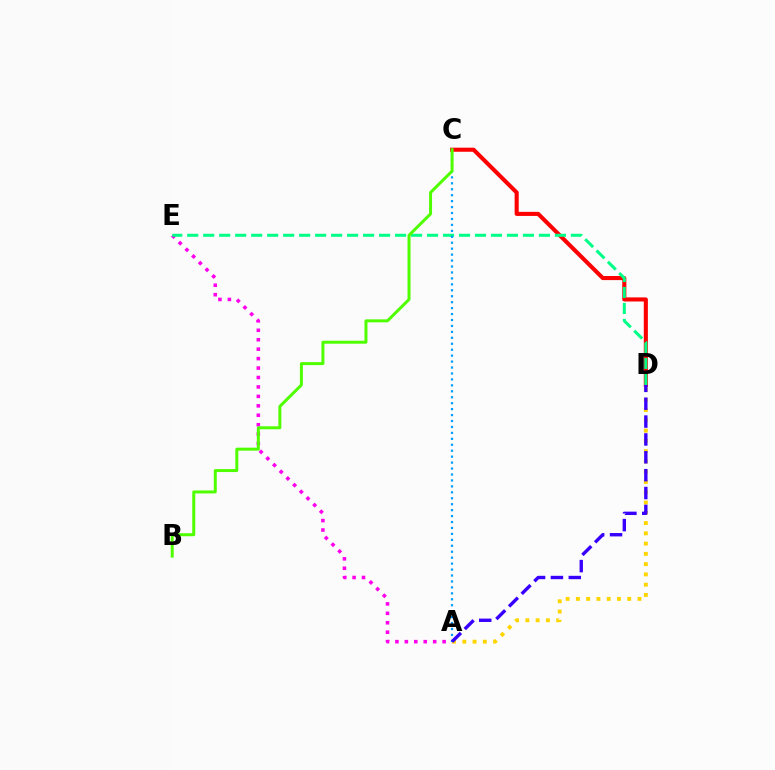{('A', 'E'): [{'color': '#ff00ed', 'line_style': 'dotted', 'thickness': 2.57}], ('C', 'D'): [{'color': '#ff0000', 'line_style': 'solid', 'thickness': 2.94}], ('A', 'D'): [{'color': '#ffd500', 'line_style': 'dotted', 'thickness': 2.79}, {'color': '#3700ff', 'line_style': 'dashed', 'thickness': 2.43}], ('D', 'E'): [{'color': '#00ff86', 'line_style': 'dashed', 'thickness': 2.17}], ('A', 'C'): [{'color': '#009eff', 'line_style': 'dotted', 'thickness': 1.61}], ('B', 'C'): [{'color': '#4fff00', 'line_style': 'solid', 'thickness': 2.15}]}